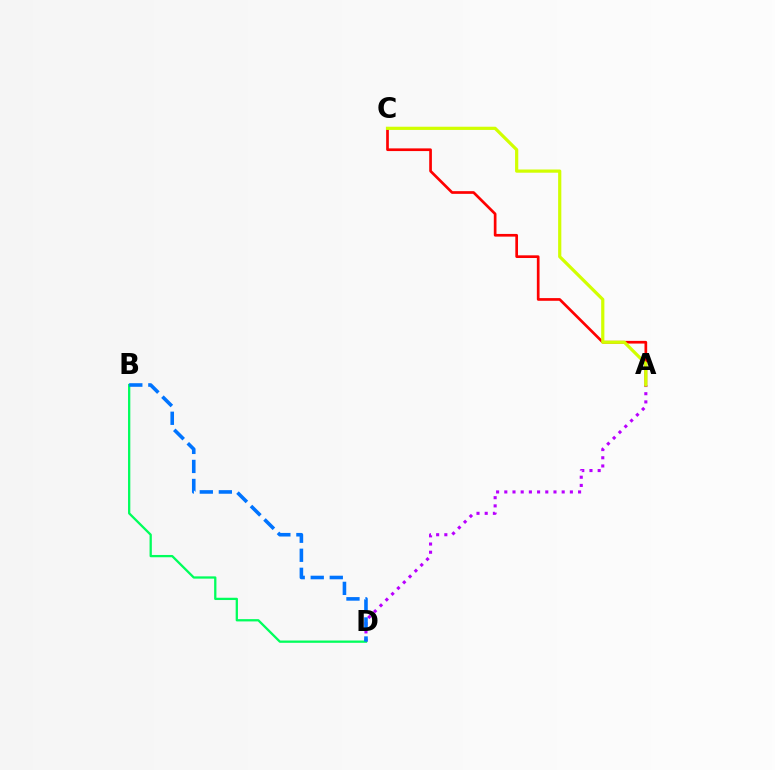{('A', 'D'): [{'color': '#b900ff', 'line_style': 'dotted', 'thickness': 2.23}], ('B', 'D'): [{'color': '#00ff5c', 'line_style': 'solid', 'thickness': 1.64}, {'color': '#0074ff', 'line_style': 'dashed', 'thickness': 2.59}], ('A', 'C'): [{'color': '#ff0000', 'line_style': 'solid', 'thickness': 1.94}, {'color': '#d1ff00', 'line_style': 'solid', 'thickness': 2.31}]}